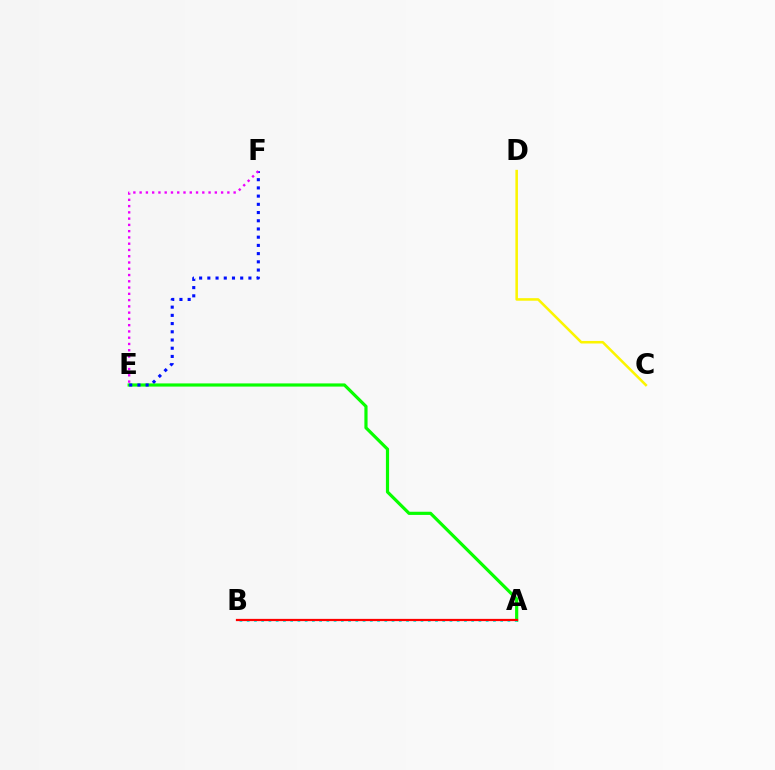{('A', 'E'): [{'color': '#08ff00', 'line_style': 'solid', 'thickness': 2.29}], ('E', 'F'): [{'color': '#0010ff', 'line_style': 'dotted', 'thickness': 2.23}, {'color': '#ee00ff', 'line_style': 'dotted', 'thickness': 1.7}], ('A', 'B'): [{'color': '#00fff6', 'line_style': 'dotted', 'thickness': 1.97}, {'color': '#ff0000', 'line_style': 'solid', 'thickness': 1.62}], ('C', 'D'): [{'color': '#fcf500', 'line_style': 'solid', 'thickness': 1.84}]}